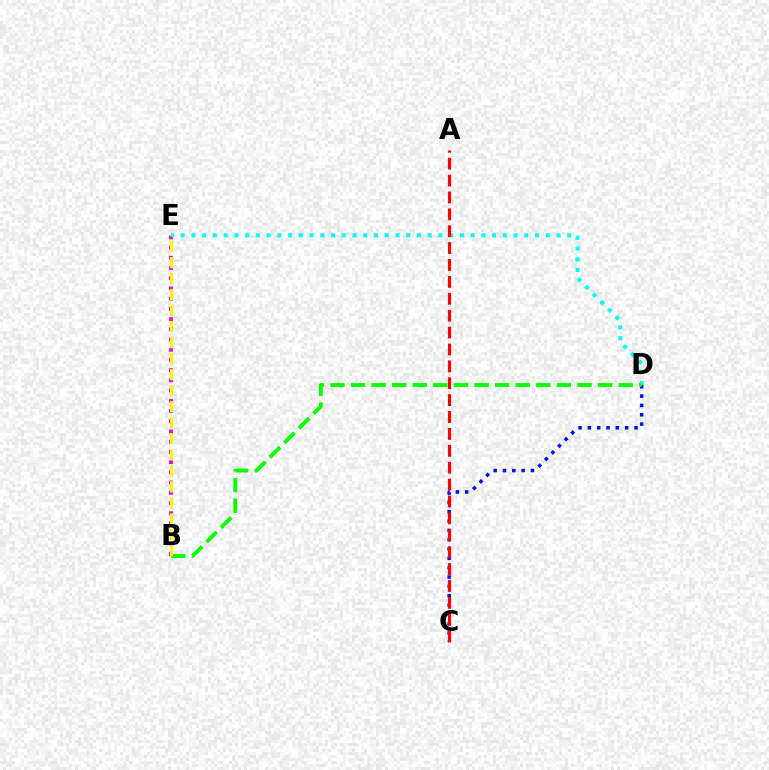{('B', 'E'): [{'color': '#ee00ff', 'line_style': 'dotted', 'thickness': 2.78}, {'color': '#fcf500', 'line_style': 'dashed', 'thickness': 2.18}], ('C', 'D'): [{'color': '#0010ff', 'line_style': 'dotted', 'thickness': 2.53}], ('D', 'E'): [{'color': '#00fff6', 'line_style': 'dotted', 'thickness': 2.92}], ('B', 'D'): [{'color': '#08ff00', 'line_style': 'dashed', 'thickness': 2.8}], ('A', 'C'): [{'color': '#ff0000', 'line_style': 'dashed', 'thickness': 2.29}]}